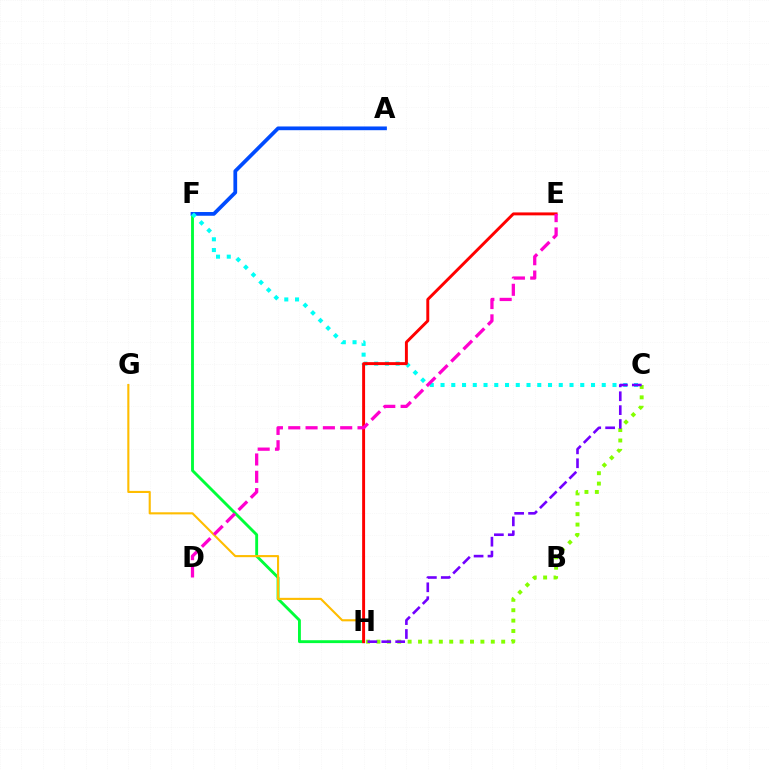{('C', 'H'): [{'color': '#84ff00', 'line_style': 'dotted', 'thickness': 2.82}, {'color': '#7200ff', 'line_style': 'dashed', 'thickness': 1.89}], ('F', 'H'): [{'color': '#00ff39', 'line_style': 'solid', 'thickness': 2.07}], ('G', 'H'): [{'color': '#ffbd00', 'line_style': 'solid', 'thickness': 1.52}], ('A', 'F'): [{'color': '#004bff', 'line_style': 'solid', 'thickness': 2.69}], ('C', 'F'): [{'color': '#00fff6', 'line_style': 'dotted', 'thickness': 2.92}], ('E', 'H'): [{'color': '#ff0000', 'line_style': 'solid', 'thickness': 2.11}], ('D', 'E'): [{'color': '#ff00cf', 'line_style': 'dashed', 'thickness': 2.35}]}